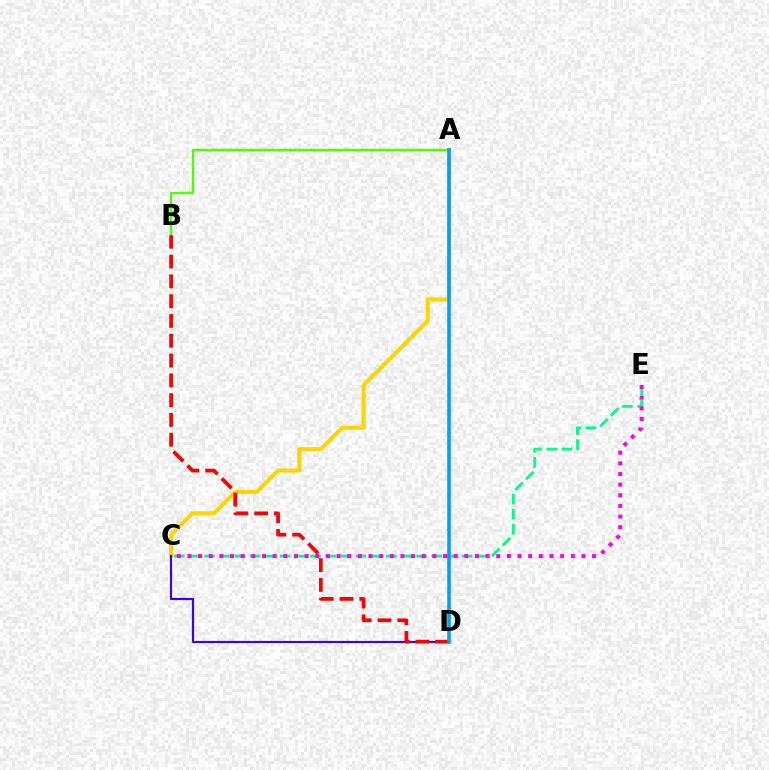{('C', 'E'): [{'color': '#00ff86', 'line_style': 'dashed', 'thickness': 2.06}, {'color': '#ff00ed', 'line_style': 'dotted', 'thickness': 2.89}], ('A', 'C'): [{'color': '#ffd500', 'line_style': 'solid', 'thickness': 2.9}], ('A', 'B'): [{'color': '#4fff00', 'line_style': 'solid', 'thickness': 1.73}], ('C', 'D'): [{'color': '#3700ff', 'line_style': 'solid', 'thickness': 1.57}], ('B', 'D'): [{'color': '#ff0000', 'line_style': 'dashed', 'thickness': 2.69}], ('A', 'D'): [{'color': '#009eff', 'line_style': 'solid', 'thickness': 2.57}]}